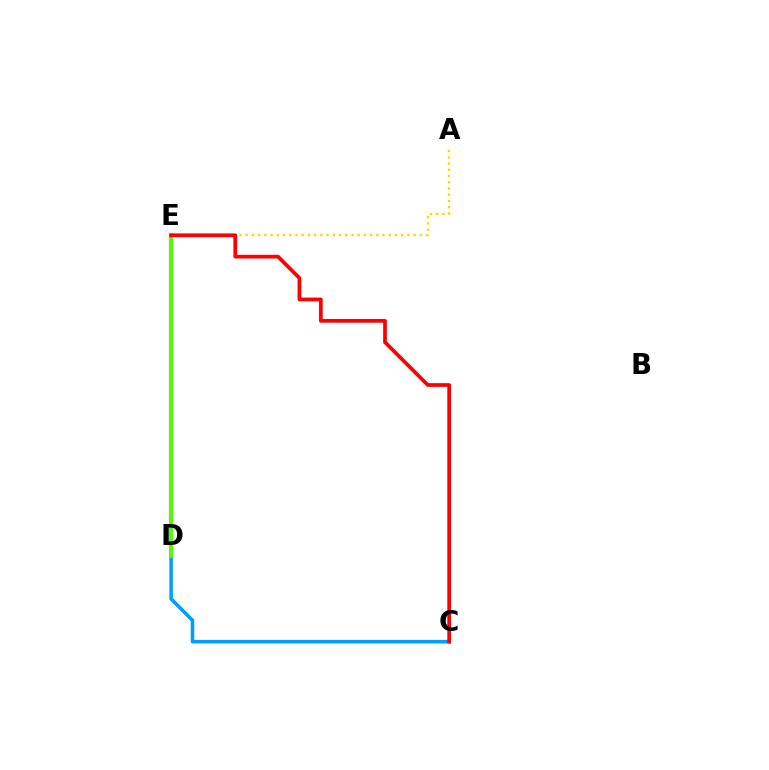{('D', 'E'): [{'color': '#00ff86', 'line_style': 'solid', 'thickness': 1.6}, {'color': '#ff00ed', 'line_style': 'solid', 'thickness': 2.98}, {'color': '#3700ff', 'line_style': 'solid', 'thickness': 2.01}, {'color': '#4fff00', 'line_style': 'solid', 'thickness': 2.84}], ('C', 'D'): [{'color': '#009eff', 'line_style': 'solid', 'thickness': 2.55}], ('A', 'E'): [{'color': '#ffd500', 'line_style': 'dotted', 'thickness': 1.69}], ('C', 'E'): [{'color': '#ff0000', 'line_style': 'solid', 'thickness': 2.69}]}